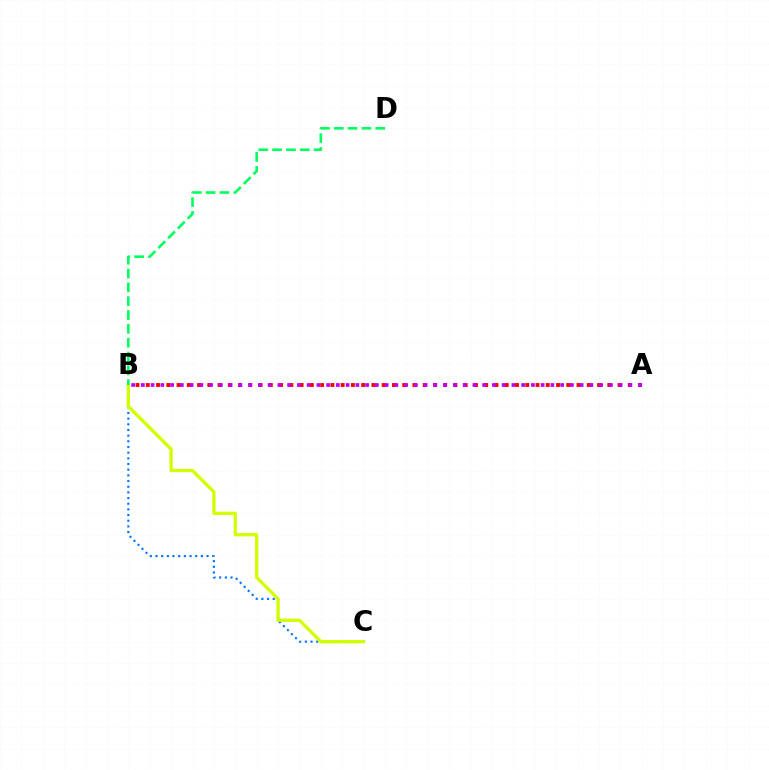{('B', 'C'): [{'color': '#0074ff', 'line_style': 'dotted', 'thickness': 1.54}, {'color': '#d1ff00', 'line_style': 'solid', 'thickness': 2.38}], ('A', 'B'): [{'color': '#ff0000', 'line_style': 'dotted', 'thickness': 2.79}, {'color': '#b900ff', 'line_style': 'dotted', 'thickness': 2.65}], ('B', 'D'): [{'color': '#00ff5c', 'line_style': 'dashed', 'thickness': 1.88}]}